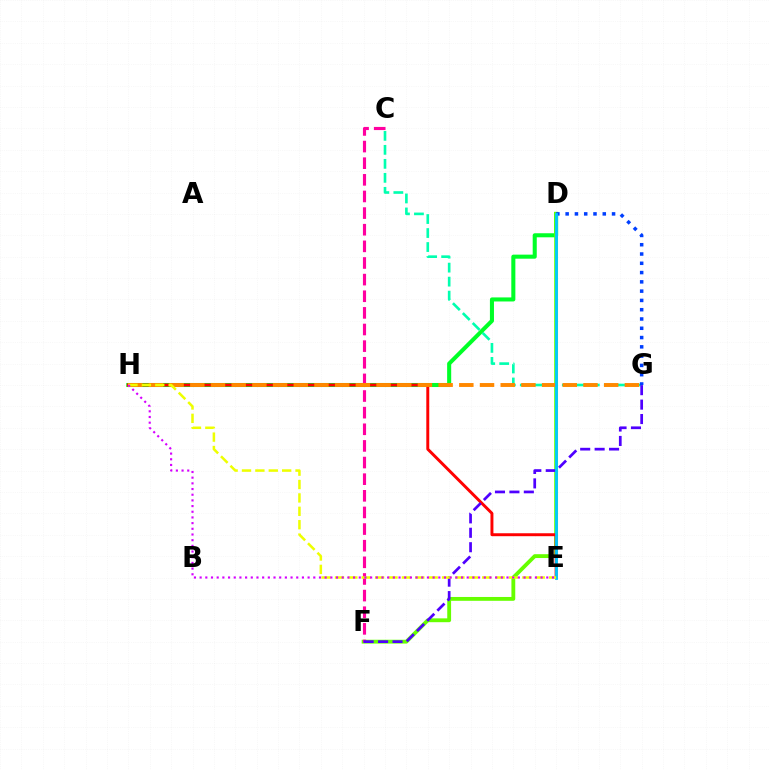{('D', 'H'): [{'color': '#00ff27', 'line_style': 'solid', 'thickness': 2.92}], ('C', 'G'): [{'color': '#00ffaf', 'line_style': 'dashed', 'thickness': 1.9}], ('D', 'F'): [{'color': '#66ff00', 'line_style': 'solid', 'thickness': 2.76}], ('E', 'H'): [{'color': '#ff0000', 'line_style': 'solid', 'thickness': 2.12}, {'color': '#eeff00', 'line_style': 'dashed', 'thickness': 1.82}, {'color': '#d600ff', 'line_style': 'dotted', 'thickness': 1.54}], ('C', 'F'): [{'color': '#ff00a0', 'line_style': 'dashed', 'thickness': 2.26}], ('F', 'G'): [{'color': '#4f00ff', 'line_style': 'dashed', 'thickness': 1.96}], ('D', 'G'): [{'color': '#003fff', 'line_style': 'dotted', 'thickness': 2.52}], ('G', 'H'): [{'color': '#ff8800', 'line_style': 'dashed', 'thickness': 2.81}], ('D', 'E'): [{'color': '#00c7ff', 'line_style': 'solid', 'thickness': 2.03}]}